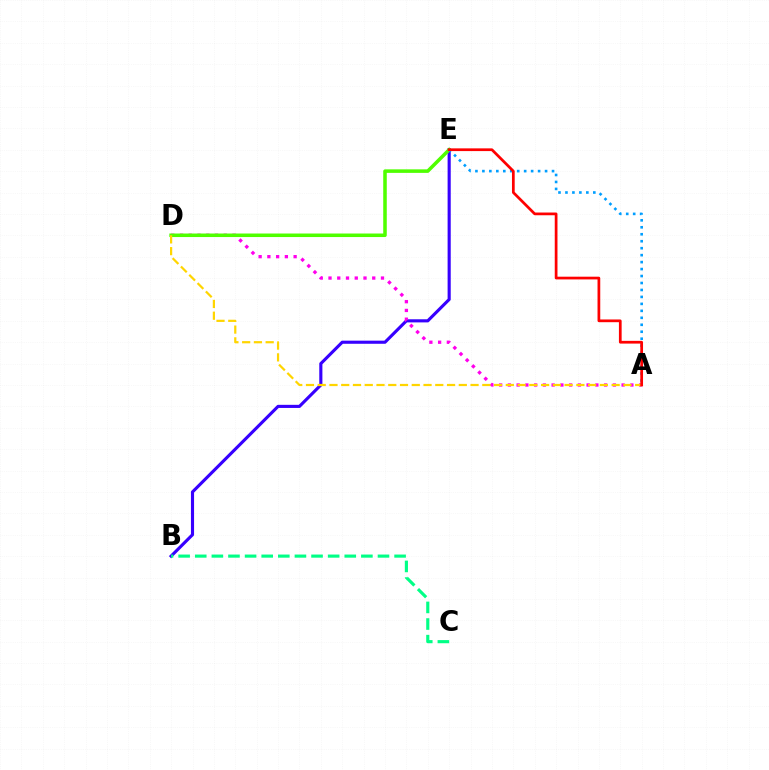{('B', 'E'): [{'color': '#3700ff', 'line_style': 'solid', 'thickness': 2.25}], ('A', 'D'): [{'color': '#ff00ed', 'line_style': 'dotted', 'thickness': 2.38}, {'color': '#ffd500', 'line_style': 'dashed', 'thickness': 1.6}], ('D', 'E'): [{'color': '#4fff00', 'line_style': 'solid', 'thickness': 2.55}], ('A', 'E'): [{'color': '#009eff', 'line_style': 'dotted', 'thickness': 1.89}, {'color': '#ff0000', 'line_style': 'solid', 'thickness': 1.96}], ('B', 'C'): [{'color': '#00ff86', 'line_style': 'dashed', 'thickness': 2.26}]}